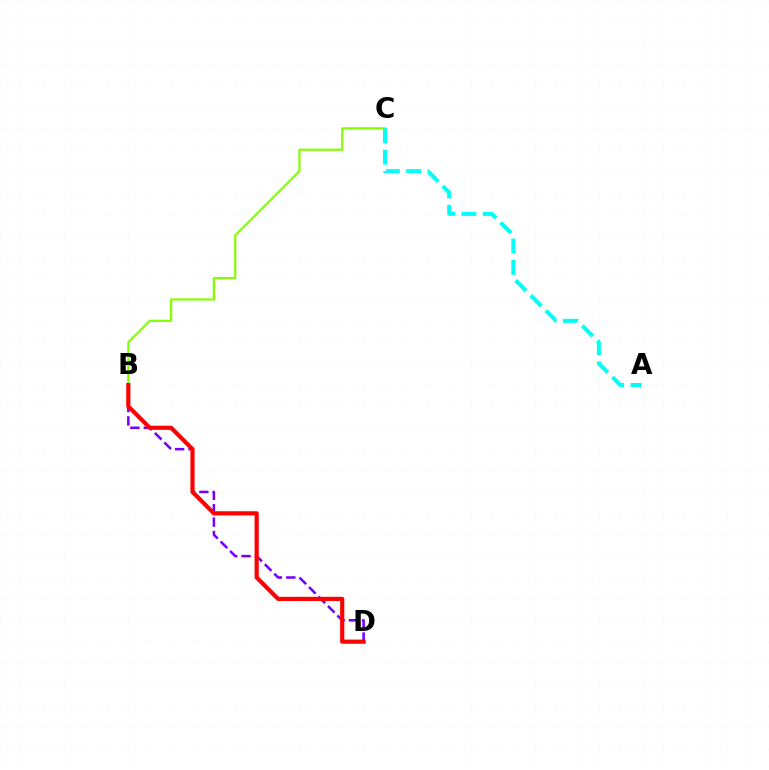{('B', 'D'): [{'color': '#7200ff', 'line_style': 'dashed', 'thickness': 1.82}, {'color': '#ff0000', 'line_style': 'solid', 'thickness': 3.0}], ('B', 'C'): [{'color': '#84ff00', 'line_style': 'solid', 'thickness': 1.58}], ('A', 'C'): [{'color': '#00fff6', 'line_style': 'dashed', 'thickness': 2.9}]}